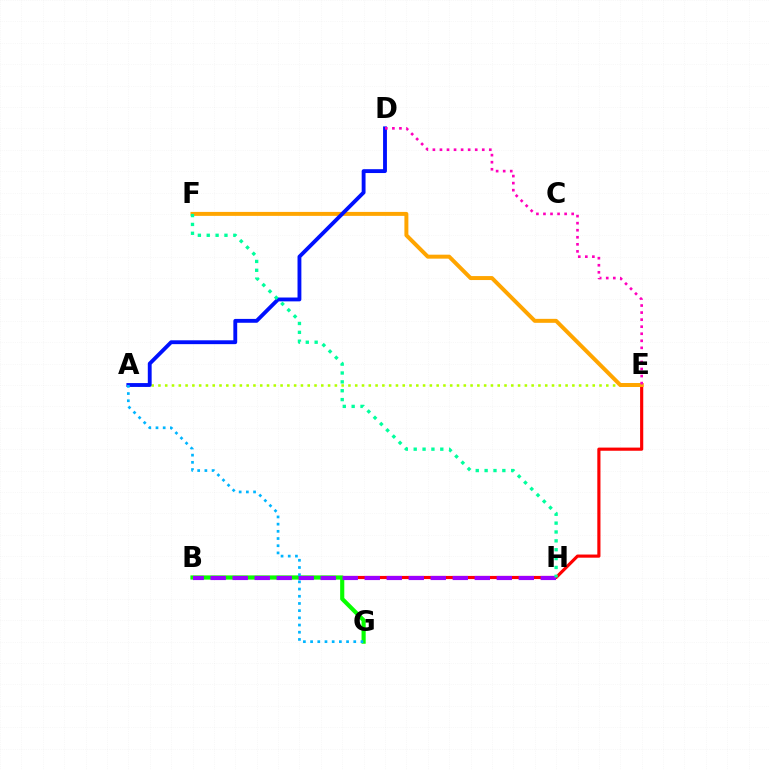{('A', 'E'): [{'color': '#b3ff00', 'line_style': 'dotted', 'thickness': 1.84}], ('B', 'E'): [{'color': '#ff0000', 'line_style': 'solid', 'thickness': 2.27}], ('E', 'F'): [{'color': '#ffa500', 'line_style': 'solid', 'thickness': 2.86}], ('A', 'D'): [{'color': '#0010ff', 'line_style': 'solid', 'thickness': 2.77}], ('B', 'G'): [{'color': '#08ff00', 'line_style': 'solid', 'thickness': 2.98}], ('B', 'H'): [{'color': '#9b00ff', 'line_style': 'dashed', 'thickness': 2.99}], ('D', 'E'): [{'color': '#ff00bd', 'line_style': 'dotted', 'thickness': 1.92}], ('A', 'G'): [{'color': '#00b5ff', 'line_style': 'dotted', 'thickness': 1.95}], ('F', 'H'): [{'color': '#00ff9d', 'line_style': 'dotted', 'thickness': 2.41}]}